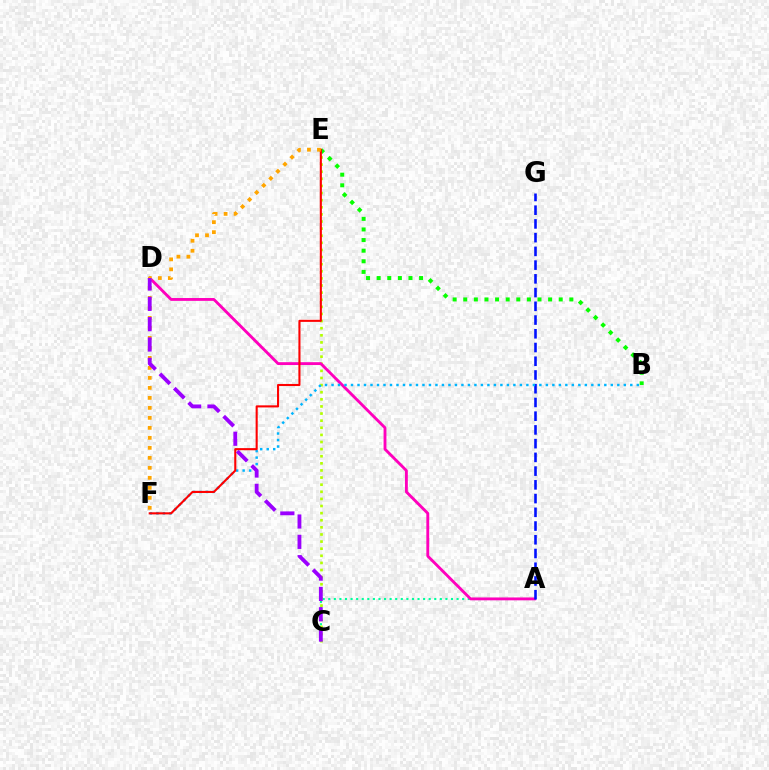{('A', 'C'): [{'color': '#00ff9d', 'line_style': 'dotted', 'thickness': 1.52}], ('C', 'E'): [{'color': '#b3ff00', 'line_style': 'dotted', 'thickness': 1.93}], ('B', 'E'): [{'color': '#08ff00', 'line_style': 'dotted', 'thickness': 2.88}], ('A', 'D'): [{'color': '#ff00bd', 'line_style': 'solid', 'thickness': 2.05}], ('A', 'G'): [{'color': '#0010ff', 'line_style': 'dashed', 'thickness': 1.87}], ('B', 'F'): [{'color': '#00b5ff', 'line_style': 'dotted', 'thickness': 1.76}], ('E', 'F'): [{'color': '#ff0000', 'line_style': 'solid', 'thickness': 1.5}, {'color': '#ffa500', 'line_style': 'dotted', 'thickness': 2.72}], ('C', 'D'): [{'color': '#9b00ff', 'line_style': 'dashed', 'thickness': 2.76}]}